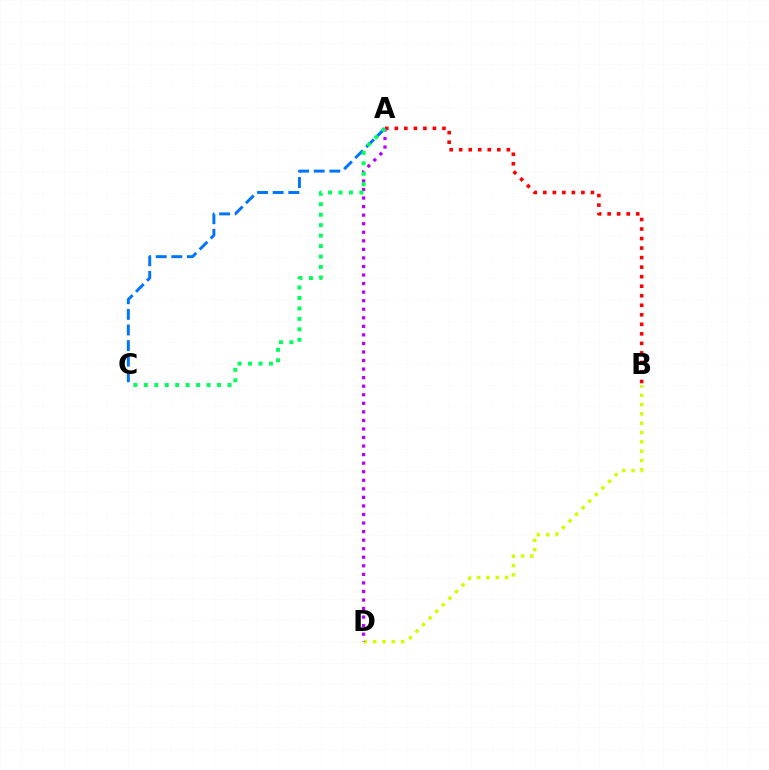{('A', 'C'): [{'color': '#0074ff', 'line_style': 'dashed', 'thickness': 2.12}, {'color': '#00ff5c', 'line_style': 'dotted', 'thickness': 2.84}], ('B', 'D'): [{'color': '#d1ff00', 'line_style': 'dotted', 'thickness': 2.53}], ('A', 'B'): [{'color': '#ff0000', 'line_style': 'dotted', 'thickness': 2.59}], ('A', 'D'): [{'color': '#b900ff', 'line_style': 'dotted', 'thickness': 2.32}]}